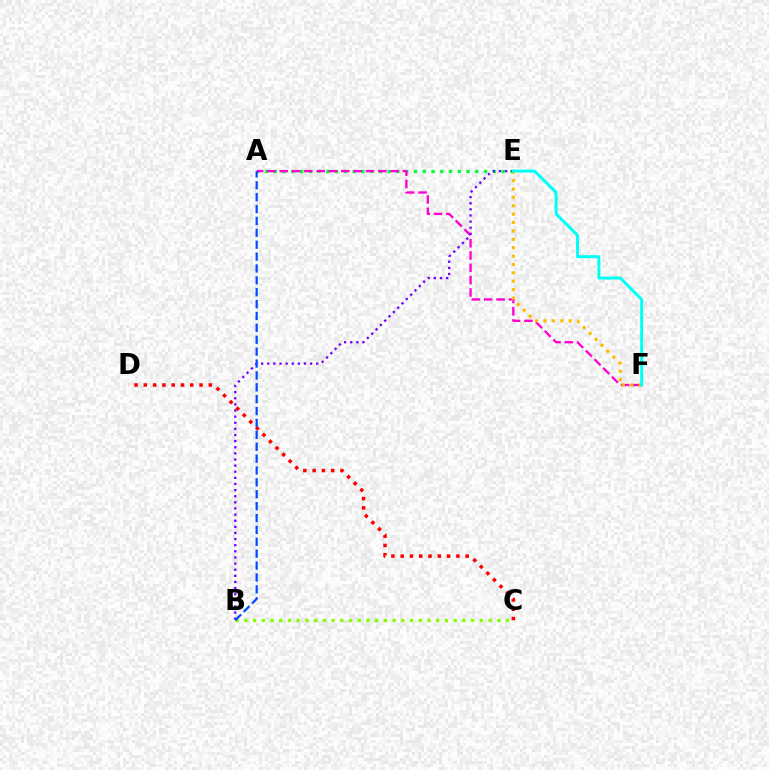{('A', 'E'): [{'color': '#00ff39', 'line_style': 'dotted', 'thickness': 2.38}], ('B', 'C'): [{'color': '#84ff00', 'line_style': 'dotted', 'thickness': 2.37}], ('A', 'F'): [{'color': '#ff00cf', 'line_style': 'dashed', 'thickness': 1.67}], ('B', 'E'): [{'color': '#7200ff', 'line_style': 'dotted', 'thickness': 1.66}], ('C', 'D'): [{'color': '#ff0000', 'line_style': 'dotted', 'thickness': 2.52}], ('A', 'B'): [{'color': '#004bff', 'line_style': 'dashed', 'thickness': 1.61}], ('E', 'F'): [{'color': '#ffbd00', 'line_style': 'dotted', 'thickness': 2.28}, {'color': '#00fff6', 'line_style': 'solid', 'thickness': 2.12}]}